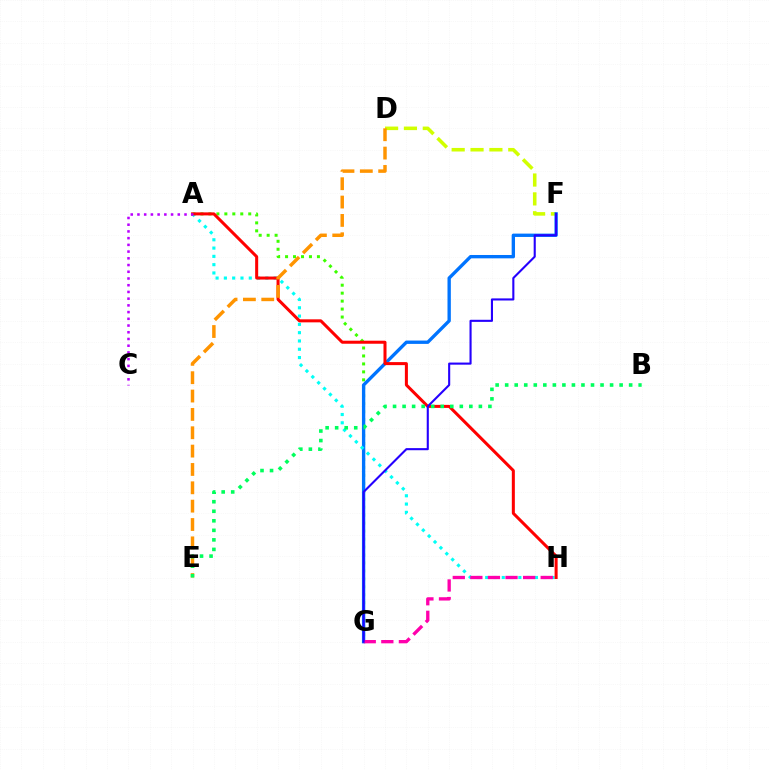{('D', 'F'): [{'color': '#d1ff00', 'line_style': 'dashed', 'thickness': 2.56}], ('A', 'G'): [{'color': '#3dff00', 'line_style': 'dotted', 'thickness': 2.16}], ('F', 'G'): [{'color': '#0074ff', 'line_style': 'solid', 'thickness': 2.41}, {'color': '#2500ff', 'line_style': 'solid', 'thickness': 1.51}], ('A', 'H'): [{'color': '#00fff6', 'line_style': 'dotted', 'thickness': 2.25}, {'color': '#ff0000', 'line_style': 'solid', 'thickness': 2.18}], ('G', 'H'): [{'color': '#ff00ac', 'line_style': 'dashed', 'thickness': 2.39}], ('A', 'C'): [{'color': '#b900ff', 'line_style': 'dotted', 'thickness': 1.83}], ('D', 'E'): [{'color': '#ff9400', 'line_style': 'dashed', 'thickness': 2.49}], ('B', 'E'): [{'color': '#00ff5c', 'line_style': 'dotted', 'thickness': 2.59}]}